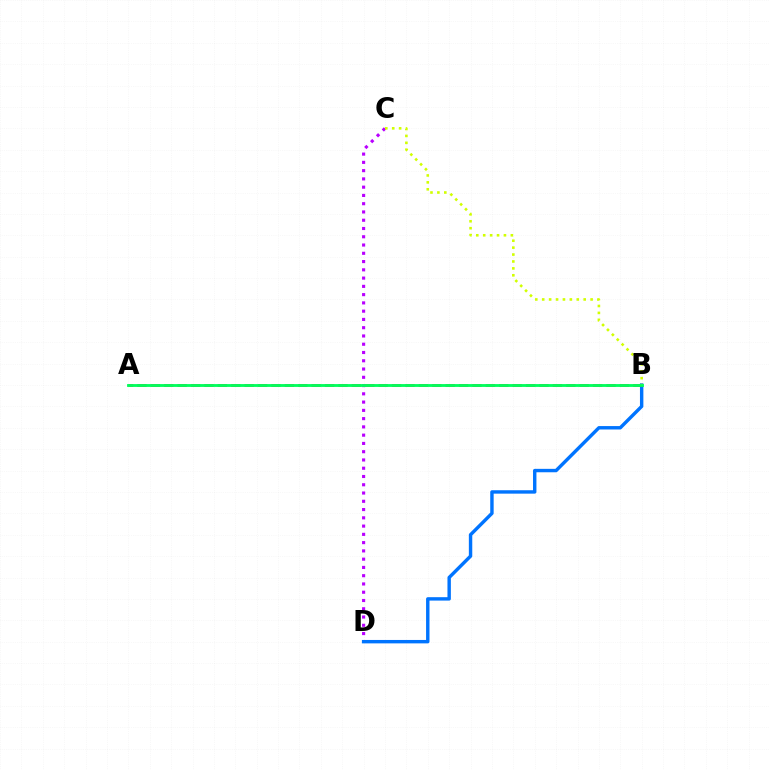{('C', 'D'): [{'color': '#b900ff', 'line_style': 'dotted', 'thickness': 2.25}], ('B', 'D'): [{'color': '#0074ff', 'line_style': 'solid', 'thickness': 2.46}], ('A', 'B'): [{'color': '#ff0000', 'line_style': 'dashed', 'thickness': 1.82}, {'color': '#00ff5c', 'line_style': 'solid', 'thickness': 2.04}], ('B', 'C'): [{'color': '#d1ff00', 'line_style': 'dotted', 'thickness': 1.88}]}